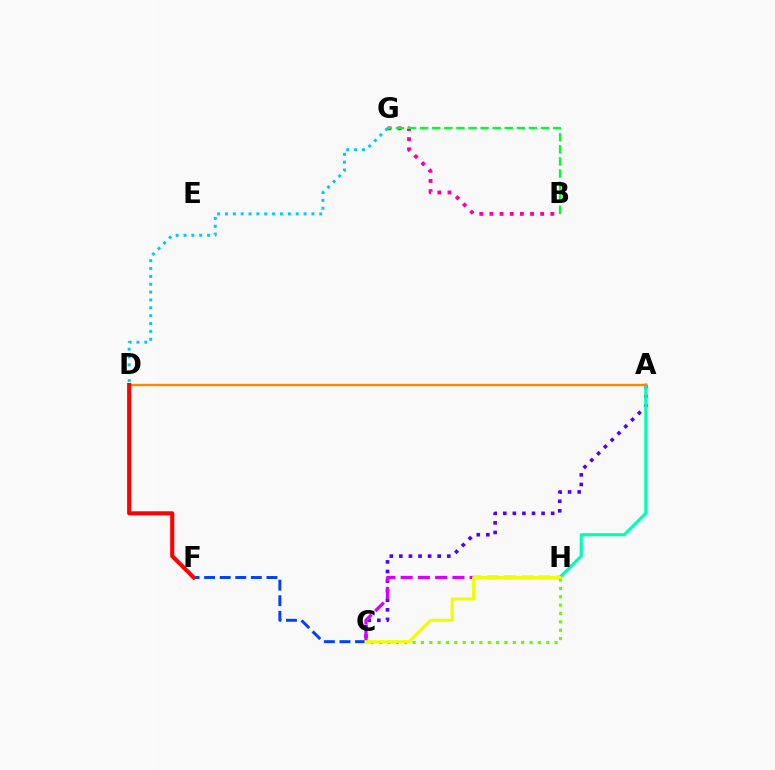{('A', 'C'): [{'color': '#4f00ff', 'line_style': 'dotted', 'thickness': 2.6}], ('B', 'G'): [{'color': '#ff00a0', 'line_style': 'dotted', 'thickness': 2.76}, {'color': '#00ff27', 'line_style': 'dashed', 'thickness': 1.64}], ('C', 'H'): [{'color': '#66ff00', 'line_style': 'dotted', 'thickness': 2.27}, {'color': '#d600ff', 'line_style': 'dashed', 'thickness': 2.34}, {'color': '#eeff00', 'line_style': 'solid', 'thickness': 2.18}], ('C', 'F'): [{'color': '#003fff', 'line_style': 'dashed', 'thickness': 2.12}], ('A', 'H'): [{'color': '#00ffaf', 'line_style': 'solid', 'thickness': 2.23}], ('A', 'D'): [{'color': '#ff8800', 'line_style': 'solid', 'thickness': 1.72}], ('D', 'F'): [{'color': '#ff0000', 'line_style': 'solid', 'thickness': 2.95}], ('D', 'G'): [{'color': '#00c7ff', 'line_style': 'dotted', 'thickness': 2.13}]}